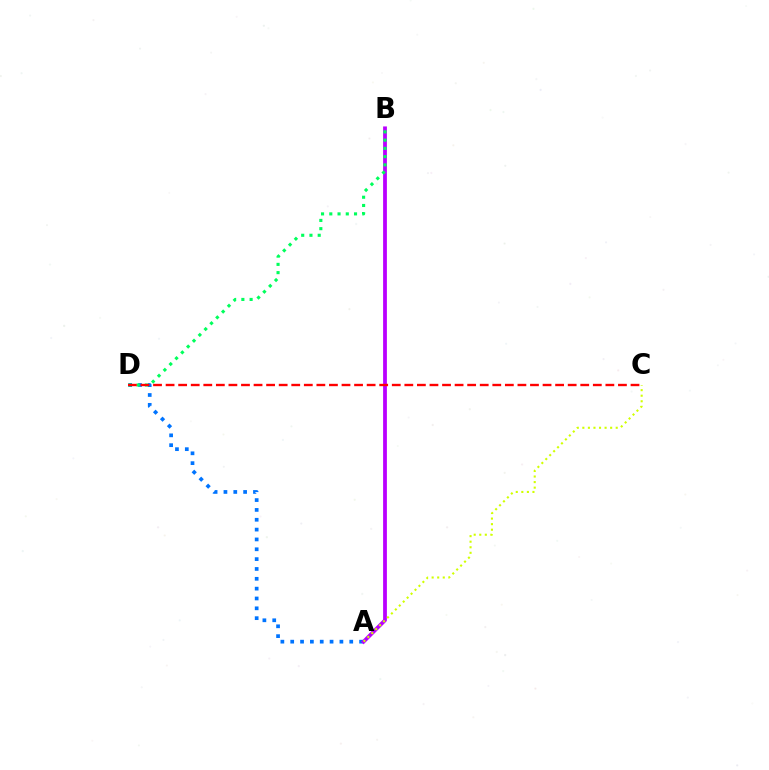{('A', 'D'): [{'color': '#0074ff', 'line_style': 'dotted', 'thickness': 2.67}], ('A', 'B'): [{'color': '#b900ff', 'line_style': 'solid', 'thickness': 2.72}], ('B', 'D'): [{'color': '#00ff5c', 'line_style': 'dotted', 'thickness': 2.24}], ('A', 'C'): [{'color': '#d1ff00', 'line_style': 'dotted', 'thickness': 1.51}], ('C', 'D'): [{'color': '#ff0000', 'line_style': 'dashed', 'thickness': 1.71}]}